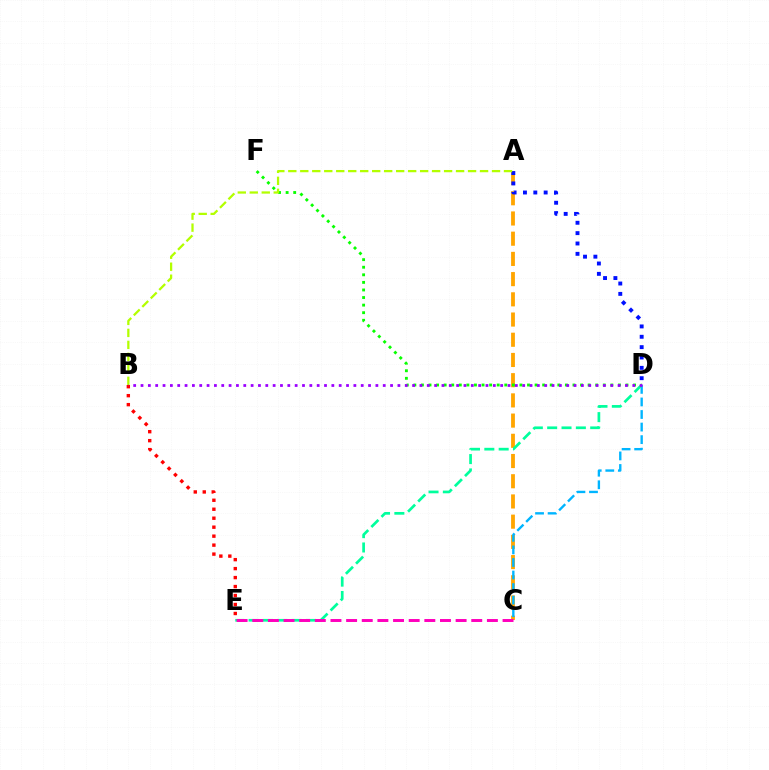{('B', 'E'): [{'color': '#ff0000', 'line_style': 'dotted', 'thickness': 2.44}], ('A', 'C'): [{'color': '#ffa500', 'line_style': 'dashed', 'thickness': 2.75}], ('A', 'D'): [{'color': '#0010ff', 'line_style': 'dotted', 'thickness': 2.81}], ('C', 'D'): [{'color': '#00b5ff', 'line_style': 'dashed', 'thickness': 1.71}], ('D', 'F'): [{'color': '#08ff00', 'line_style': 'dotted', 'thickness': 2.06}], ('D', 'E'): [{'color': '#00ff9d', 'line_style': 'dashed', 'thickness': 1.95}], ('C', 'E'): [{'color': '#ff00bd', 'line_style': 'dashed', 'thickness': 2.13}], ('A', 'B'): [{'color': '#b3ff00', 'line_style': 'dashed', 'thickness': 1.63}], ('B', 'D'): [{'color': '#9b00ff', 'line_style': 'dotted', 'thickness': 1.99}]}